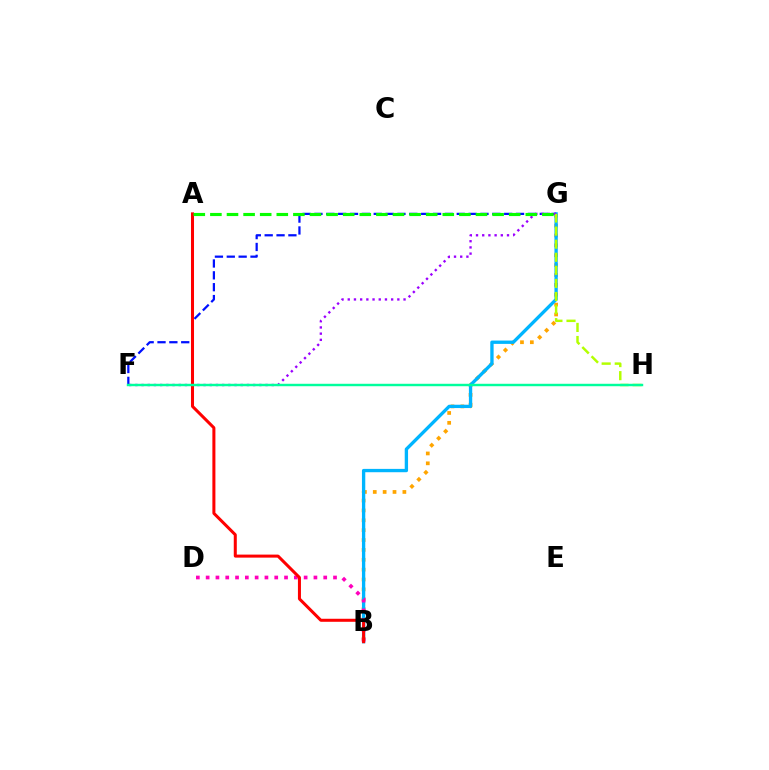{('B', 'G'): [{'color': '#ffa500', 'line_style': 'dotted', 'thickness': 2.68}, {'color': '#00b5ff', 'line_style': 'solid', 'thickness': 2.4}], ('B', 'D'): [{'color': '#ff00bd', 'line_style': 'dotted', 'thickness': 2.66}], ('F', 'G'): [{'color': '#0010ff', 'line_style': 'dashed', 'thickness': 1.61}, {'color': '#9b00ff', 'line_style': 'dotted', 'thickness': 1.68}], ('G', 'H'): [{'color': '#b3ff00', 'line_style': 'dashed', 'thickness': 1.78}], ('A', 'B'): [{'color': '#ff0000', 'line_style': 'solid', 'thickness': 2.18}], ('A', 'G'): [{'color': '#08ff00', 'line_style': 'dashed', 'thickness': 2.26}], ('F', 'H'): [{'color': '#00ff9d', 'line_style': 'solid', 'thickness': 1.76}]}